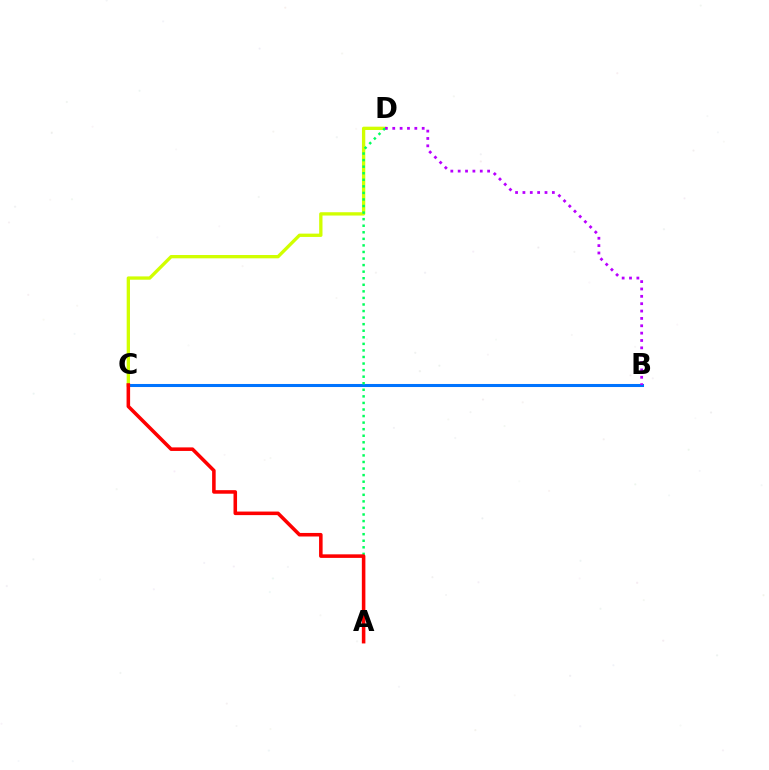{('C', 'D'): [{'color': '#d1ff00', 'line_style': 'solid', 'thickness': 2.39}], ('B', 'C'): [{'color': '#0074ff', 'line_style': 'solid', 'thickness': 2.19}], ('B', 'D'): [{'color': '#b900ff', 'line_style': 'dotted', 'thickness': 2.0}], ('A', 'D'): [{'color': '#00ff5c', 'line_style': 'dotted', 'thickness': 1.78}], ('A', 'C'): [{'color': '#ff0000', 'line_style': 'solid', 'thickness': 2.56}]}